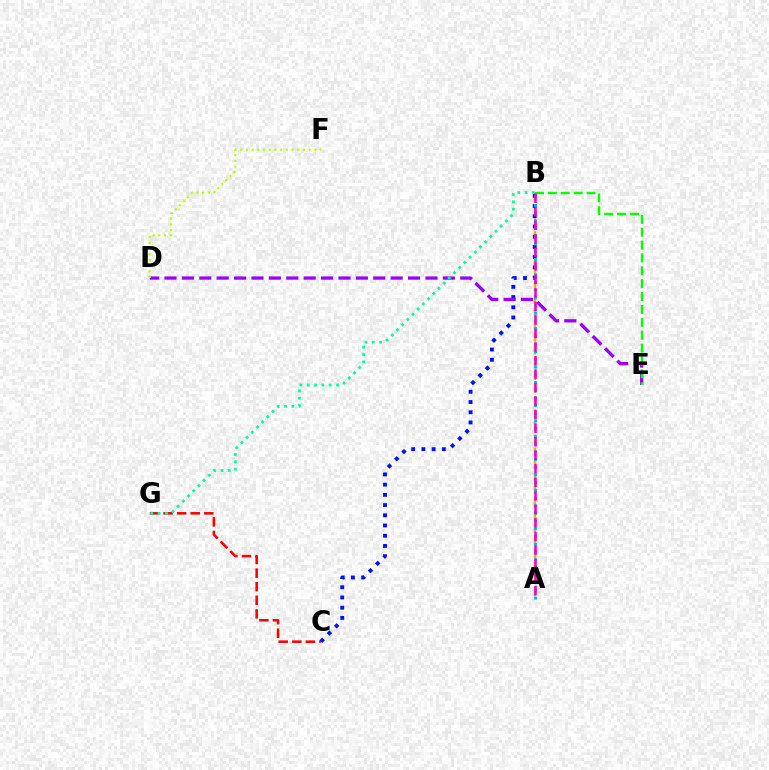{('A', 'B'): [{'color': '#ffa500', 'line_style': 'dashed', 'thickness': 1.73}, {'color': '#00b5ff', 'line_style': 'dotted', 'thickness': 2.09}, {'color': '#ff00bd', 'line_style': 'dashed', 'thickness': 1.84}], ('C', 'G'): [{'color': '#ff0000', 'line_style': 'dashed', 'thickness': 1.85}], ('B', 'C'): [{'color': '#0010ff', 'line_style': 'dotted', 'thickness': 2.78}], ('D', 'E'): [{'color': '#9b00ff', 'line_style': 'dashed', 'thickness': 2.36}], ('B', 'E'): [{'color': '#08ff00', 'line_style': 'dashed', 'thickness': 1.75}], ('B', 'G'): [{'color': '#00ff9d', 'line_style': 'dotted', 'thickness': 1.99}], ('D', 'F'): [{'color': '#b3ff00', 'line_style': 'dotted', 'thickness': 1.55}]}